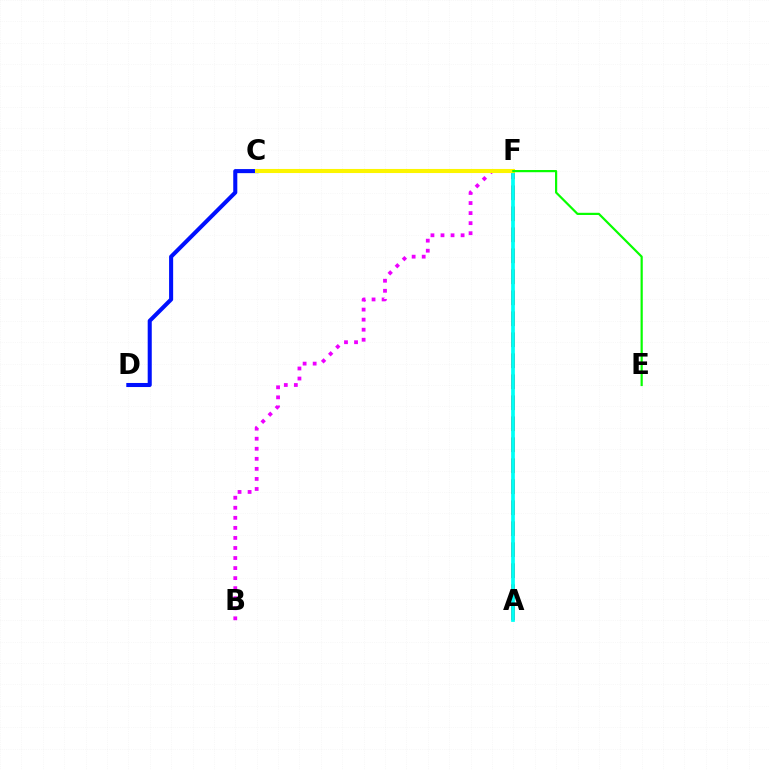{('A', 'F'): [{'color': '#ff0000', 'line_style': 'dashed', 'thickness': 2.85}, {'color': '#00fff6', 'line_style': 'solid', 'thickness': 2.69}], ('B', 'F'): [{'color': '#ee00ff', 'line_style': 'dotted', 'thickness': 2.73}], ('C', 'D'): [{'color': '#0010ff', 'line_style': 'solid', 'thickness': 2.93}], ('C', 'F'): [{'color': '#fcf500', 'line_style': 'solid', 'thickness': 2.93}], ('E', 'F'): [{'color': '#08ff00', 'line_style': 'solid', 'thickness': 1.58}]}